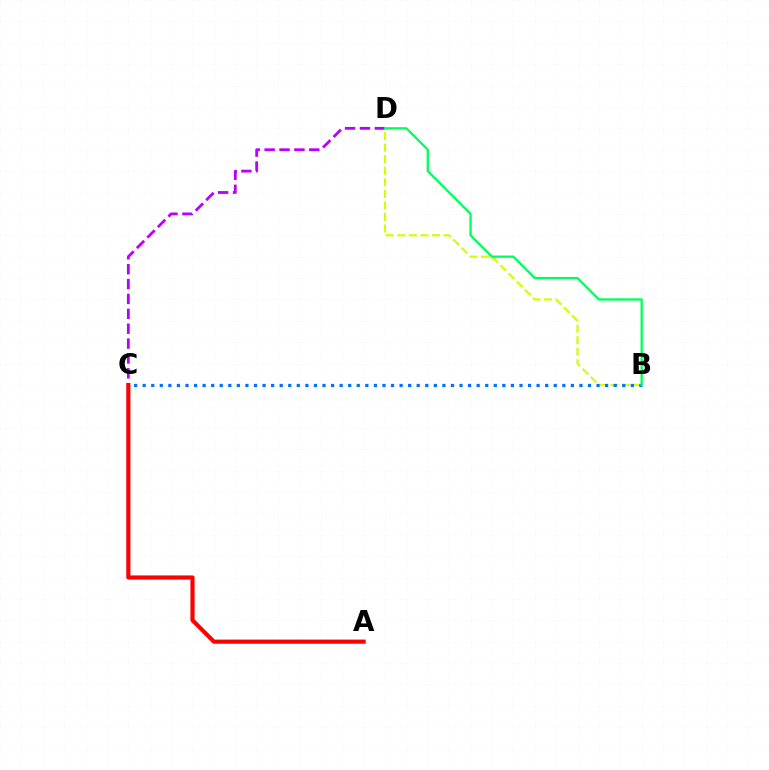{('B', 'D'): [{'color': '#d1ff00', 'line_style': 'dashed', 'thickness': 1.57}, {'color': '#00ff5c', 'line_style': 'solid', 'thickness': 1.67}], ('B', 'C'): [{'color': '#0074ff', 'line_style': 'dotted', 'thickness': 2.33}], ('C', 'D'): [{'color': '#b900ff', 'line_style': 'dashed', 'thickness': 2.02}], ('A', 'C'): [{'color': '#ff0000', 'line_style': 'solid', 'thickness': 2.99}]}